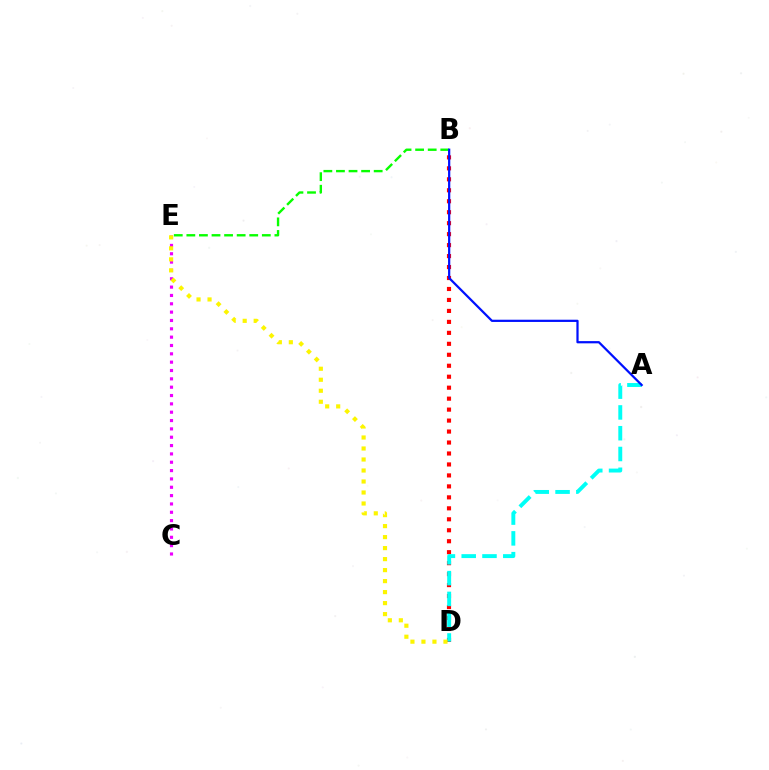{('B', 'D'): [{'color': '#ff0000', 'line_style': 'dotted', 'thickness': 2.98}], ('A', 'D'): [{'color': '#00fff6', 'line_style': 'dashed', 'thickness': 2.82}], ('B', 'E'): [{'color': '#08ff00', 'line_style': 'dashed', 'thickness': 1.71}], ('A', 'B'): [{'color': '#0010ff', 'line_style': 'solid', 'thickness': 1.61}], ('C', 'E'): [{'color': '#ee00ff', 'line_style': 'dotted', 'thickness': 2.27}], ('D', 'E'): [{'color': '#fcf500', 'line_style': 'dotted', 'thickness': 2.99}]}